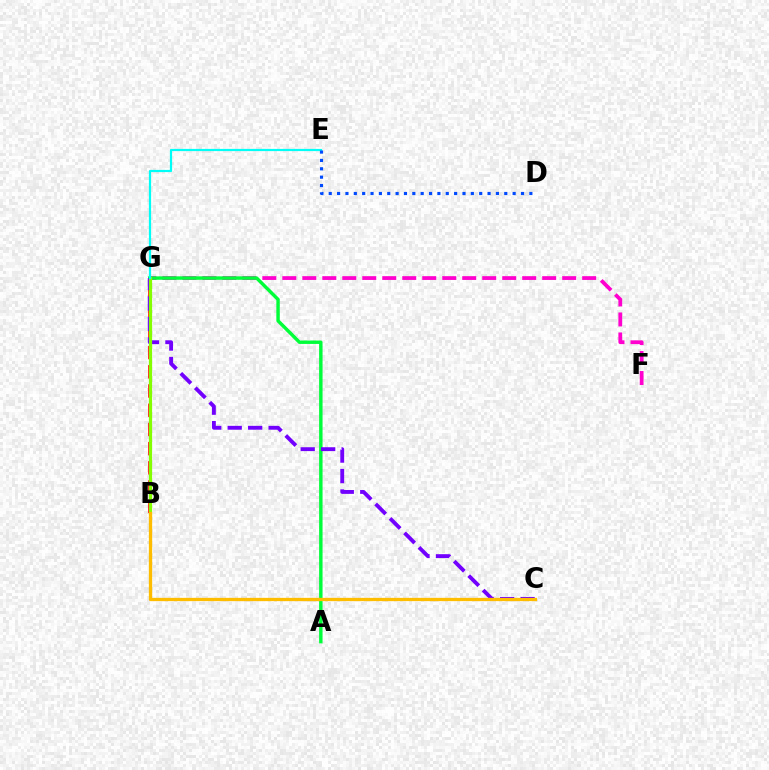{('B', 'G'): [{'color': '#ff0000', 'line_style': 'dashed', 'thickness': 2.61}, {'color': '#84ff00', 'line_style': 'solid', 'thickness': 2.31}], ('F', 'G'): [{'color': '#ff00cf', 'line_style': 'dashed', 'thickness': 2.72}], ('A', 'G'): [{'color': '#00ff39', 'line_style': 'solid', 'thickness': 2.47}], ('C', 'G'): [{'color': '#7200ff', 'line_style': 'dashed', 'thickness': 2.78}], ('B', 'C'): [{'color': '#ffbd00', 'line_style': 'solid', 'thickness': 2.38}], ('E', 'G'): [{'color': '#00fff6', 'line_style': 'solid', 'thickness': 1.59}], ('D', 'E'): [{'color': '#004bff', 'line_style': 'dotted', 'thickness': 2.27}]}